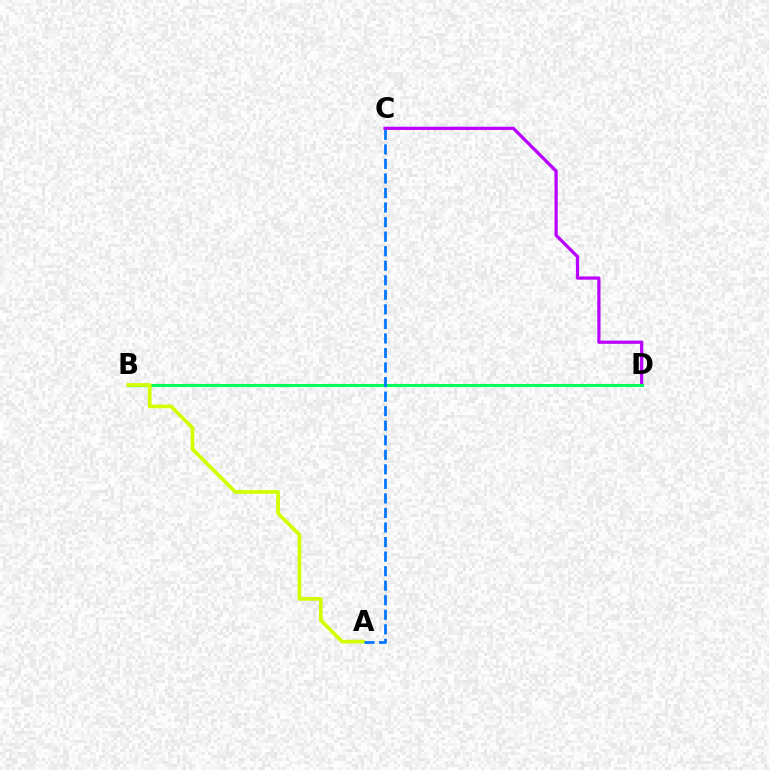{('B', 'D'): [{'color': '#ff0000', 'line_style': 'dotted', 'thickness': 1.85}, {'color': '#00ff5c', 'line_style': 'solid', 'thickness': 2.23}], ('C', 'D'): [{'color': '#b900ff', 'line_style': 'solid', 'thickness': 2.31}], ('A', 'B'): [{'color': '#d1ff00', 'line_style': 'solid', 'thickness': 2.67}], ('A', 'C'): [{'color': '#0074ff', 'line_style': 'dashed', 'thickness': 1.98}]}